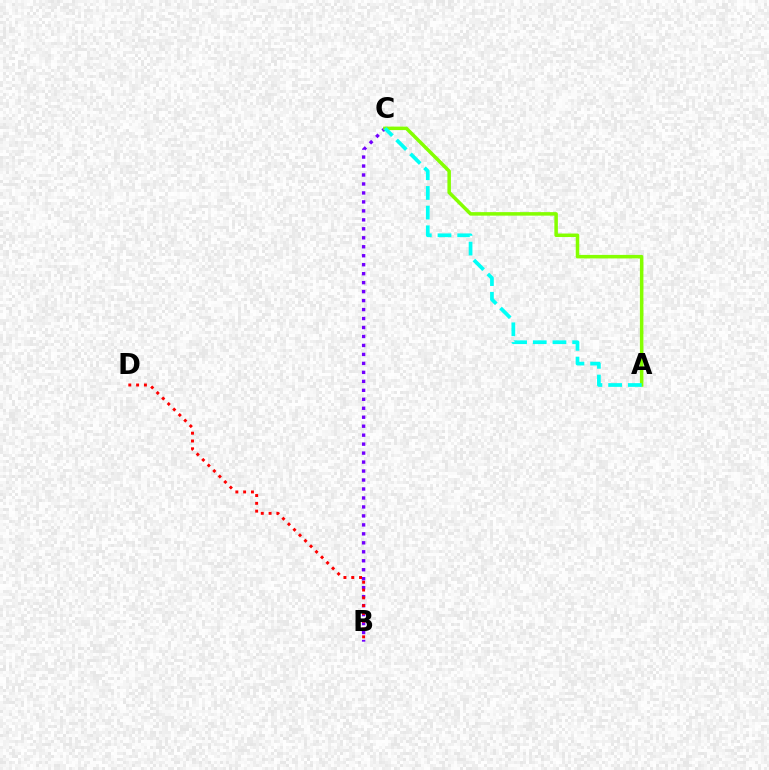{('B', 'C'): [{'color': '#7200ff', 'line_style': 'dotted', 'thickness': 2.44}], ('B', 'D'): [{'color': '#ff0000', 'line_style': 'dotted', 'thickness': 2.12}], ('A', 'C'): [{'color': '#84ff00', 'line_style': 'solid', 'thickness': 2.53}, {'color': '#00fff6', 'line_style': 'dashed', 'thickness': 2.67}]}